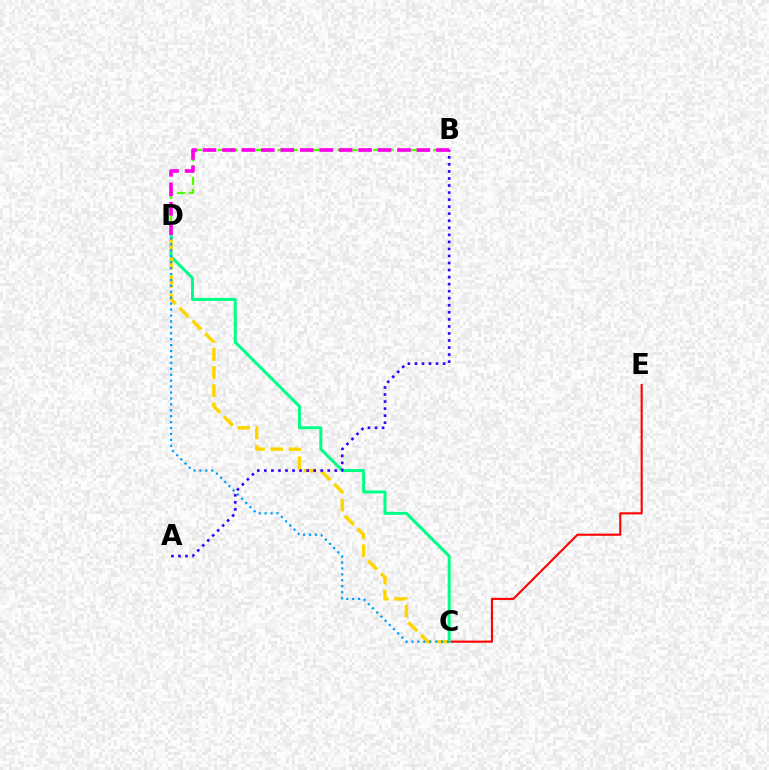{('C', 'E'): [{'color': '#ff0000', 'line_style': 'solid', 'thickness': 1.52}], ('C', 'D'): [{'color': '#00ff86', 'line_style': 'solid', 'thickness': 2.15}, {'color': '#ffd500', 'line_style': 'dashed', 'thickness': 2.46}, {'color': '#009eff', 'line_style': 'dotted', 'thickness': 1.61}], ('A', 'B'): [{'color': '#3700ff', 'line_style': 'dotted', 'thickness': 1.91}], ('B', 'D'): [{'color': '#4fff00', 'line_style': 'dashed', 'thickness': 1.63}, {'color': '#ff00ed', 'line_style': 'dashed', 'thickness': 2.64}]}